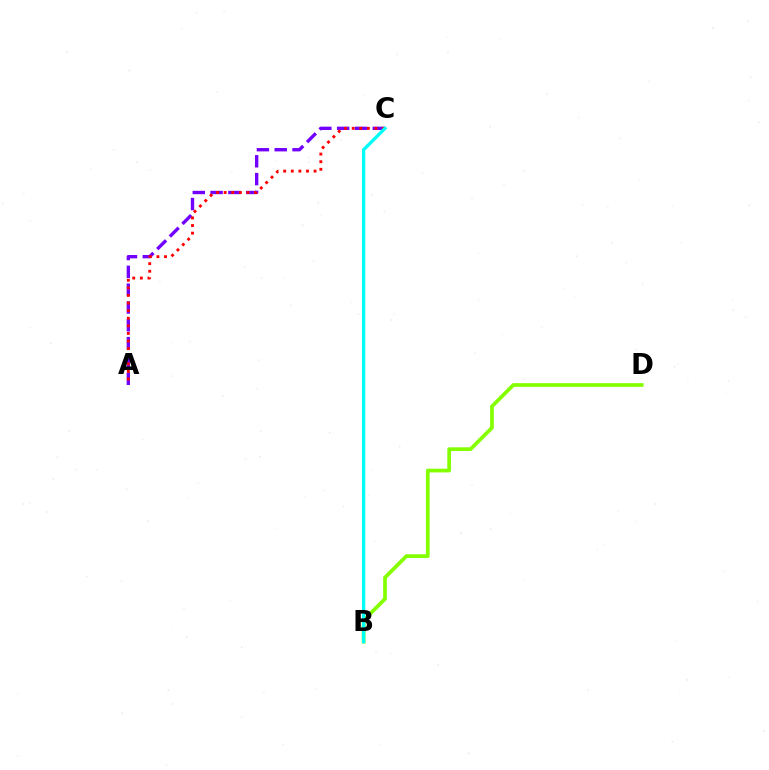{('B', 'D'): [{'color': '#84ff00', 'line_style': 'solid', 'thickness': 2.68}], ('A', 'C'): [{'color': '#7200ff', 'line_style': 'dashed', 'thickness': 2.42}, {'color': '#ff0000', 'line_style': 'dotted', 'thickness': 2.06}], ('B', 'C'): [{'color': '#00fff6', 'line_style': 'solid', 'thickness': 2.38}]}